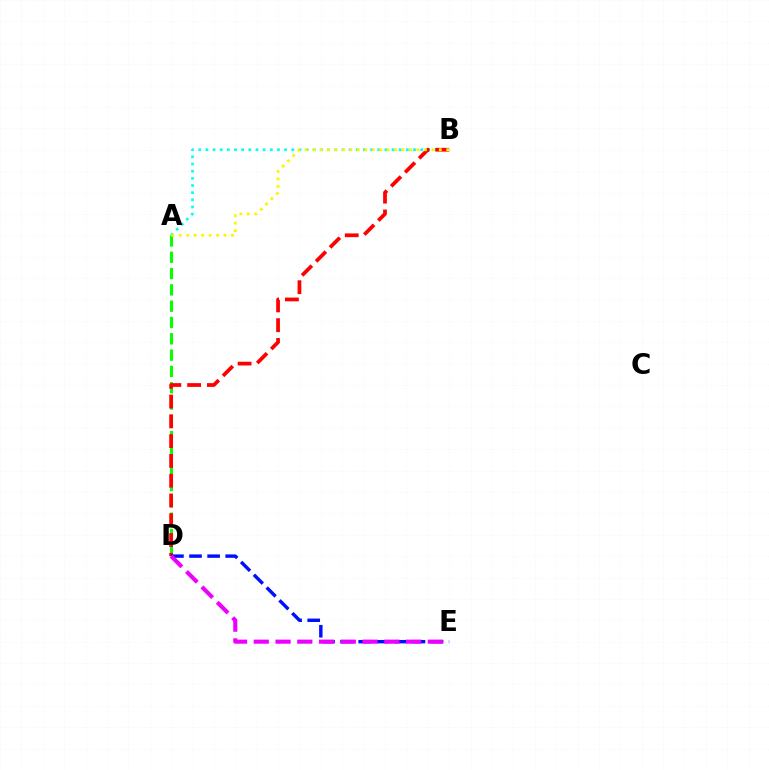{('A', 'D'): [{'color': '#08ff00', 'line_style': 'dashed', 'thickness': 2.22}], ('A', 'B'): [{'color': '#00fff6', 'line_style': 'dotted', 'thickness': 1.95}, {'color': '#fcf500', 'line_style': 'dotted', 'thickness': 2.03}], ('B', 'D'): [{'color': '#ff0000', 'line_style': 'dashed', 'thickness': 2.69}], ('D', 'E'): [{'color': '#0010ff', 'line_style': 'dashed', 'thickness': 2.46}, {'color': '#ee00ff', 'line_style': 'dashed', 'thickness': 2.96}]}